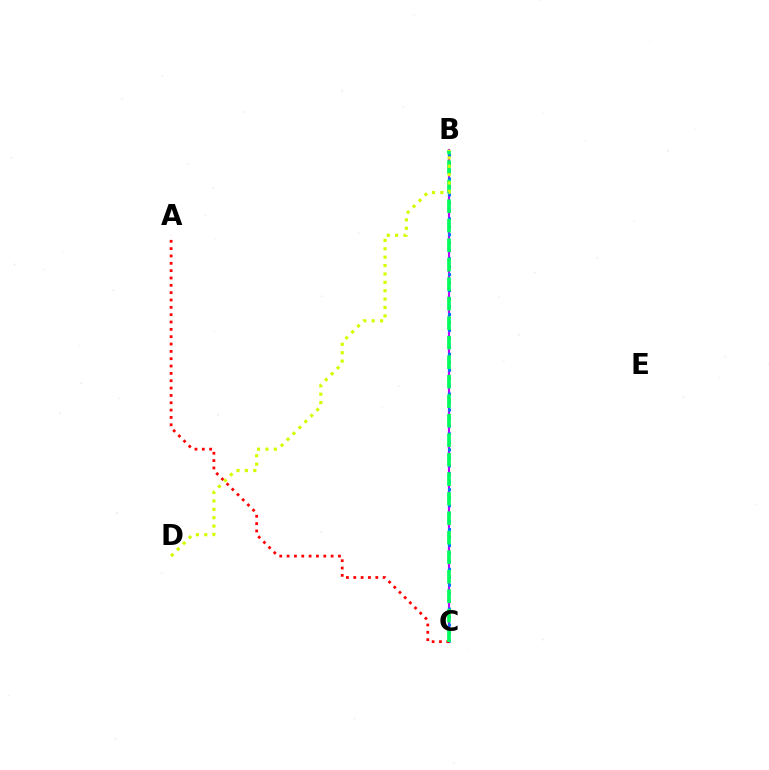{('B', 'C'): [{'color': '#b900ff', 'line_style': 'solid', 'thickness': 1.56}, {'color': '#0074ff', 'line_style': 'dotted', 'thickness': 2.16}, {'color': '#00ff5c', 'line_style': 'dashed', 'thickness': 2.65}], ('A', 'C'): [{'color': '#ff0000', 'line_style': 'dotted', 'thickness': 1.99}], ('B', 'D'): [{'color': '#d1ff00', 'line_style': 'dotted', 'thickness': 2.28}]}